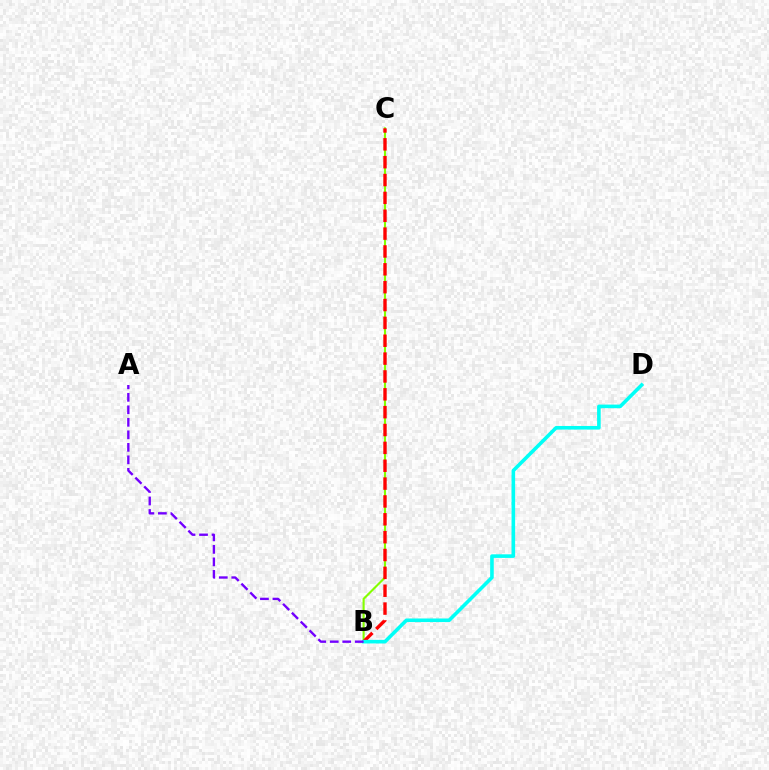{('B', 'C'): [{'color': '#84ff00', 'line_style': 'solid', 'thickness': 1.52}, {'color': '#ff0000', 'line_style': 'dashed', 'thickness': 2.43}], ('B', 'D'): [{'color': '#00fff6', 'line_style': 'solid', 'thickness': 2.59}], ('A', 'B'): [{'color': '#7200ff', 'line_style': 'dashed', 'thickness': 1.7}]}